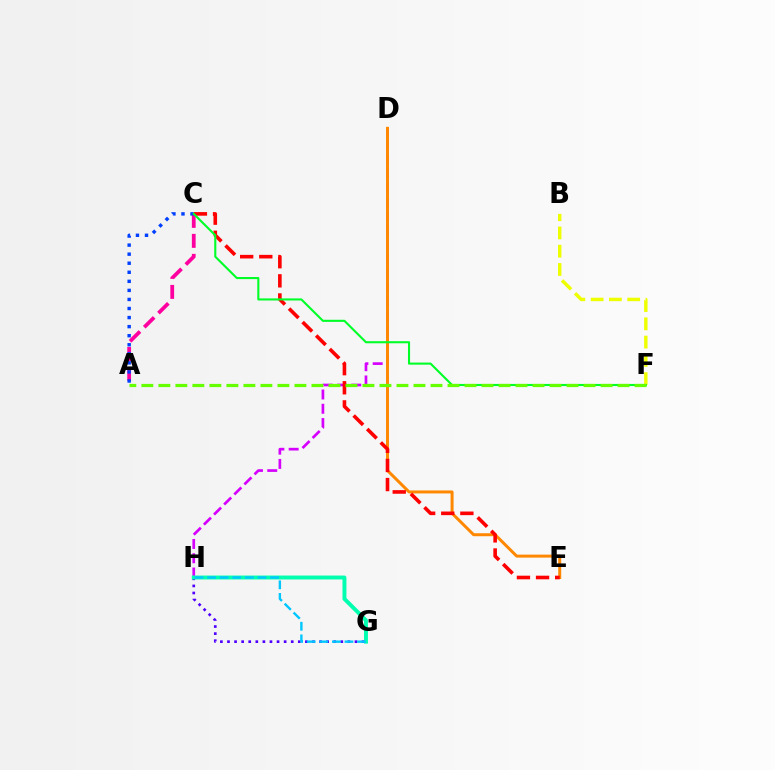{('B', 'F'): [{'color': '#eeff00', 'line_style': 'dashed', 'thickness': 2.48}], ('A', 'C'): [{'color': '#ff00a0', 'line_style': 'dashed', 'thickness': 2.72}, {'color': '#003fff', 'line_style': 'dotted', 'thickness': 2.46}], ('D', 'H'): [{'color': '#d600ff', 'line_style': 'dashed', 'thickness': 1.94}], ('G', 'H'): [{'color': '#4f00ff', 'line_style': 'dotted', 'thickness': 1.92}, {'color': '#00ffaf', 'line_style': 'solid', 'thickness': 2.82}, {'color': '#00c7ff', 'line_style': 'dashed', 'thickness': 1.71}], ('D', 'E'): [{'color': '#ff8800', 'line_style': 'solid', 'thickness': 2.15}], ('C', 'E'): [{'color': '#ff0000', 'line_style': 'dashed', 'thickness': 2.6}], ('C', 'F'): [{'color': '#00ff27', 'line_style': 'solid', 'thickness': 1.51}], ('A', 'F'): [{'color': '#66ff00', 'line_style': 'dashed', 'thickness': 2.31}]}